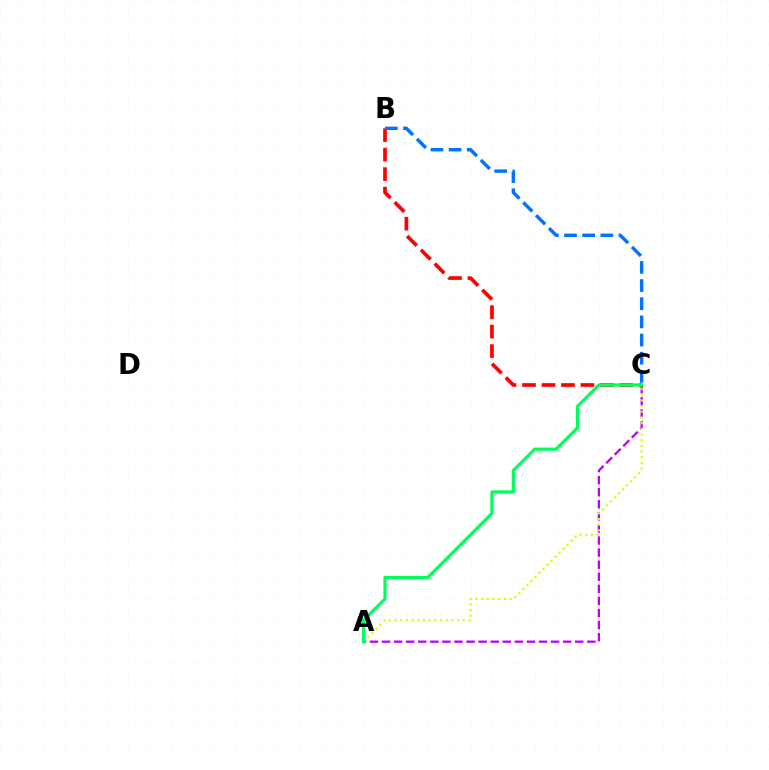{('A', 'C'): [{'color': '#b900ff', 'line_style': 'dashed', 'thickness': 1.64}, {'color': '#d1ff00', 'line_style': 'dotted', 'thickness': 1.54}, {'color': '#00ff5c', 'line_style': 'solid', 'thickness': 2.3}], ('B', 'C'): [{'color': '#ff0000', 'line_style': 'dashed', 'thickness': 2.65}, {'color': '#0074ff', 'line_style': 'dashed', 'thickness': 2.47}]}